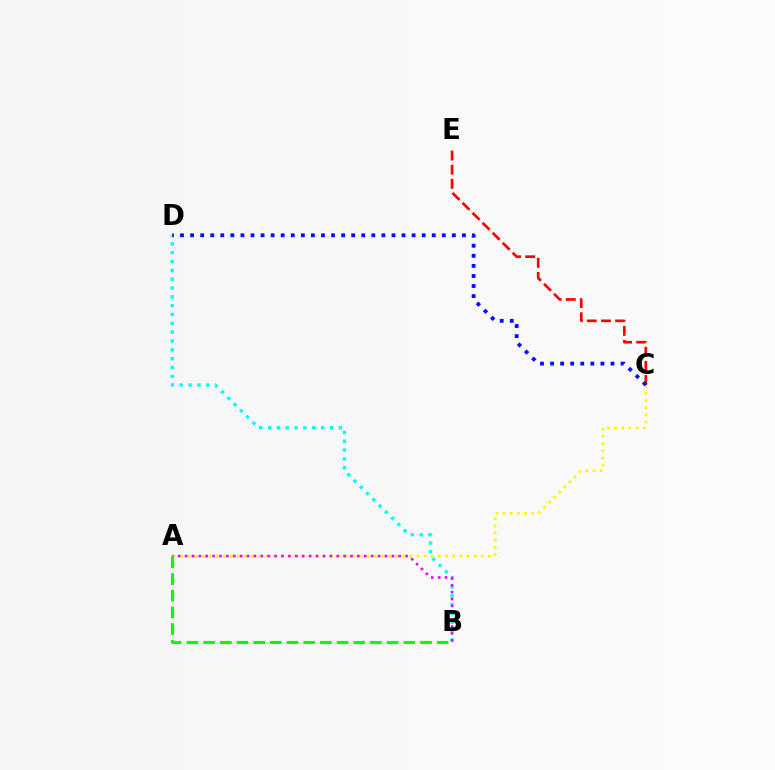{('A', 'C'): [{'color': '#fcf500', 'line_style': 'dotted', 'thickness': 1.95}], ('C', 'E'): [{'color': '#ff0000', 'line_style': 'dashed', 'thickness': 1.92}], ('B', 'D'): [{'color': '#00fff6', 'line_style': 'dotted', 'thickness': 2.4}], ('A', 'B'): [{'color': '#ee00ff', 'line_style': 'dotted', 'thickness': 1.87}, {'color': '#08ff00', 'line_style': 'dashed', 'thickness': 2.27}], ('C', 'D'): [{'color': '#0010ff', 'line_style': 'dotted', 'thickness': 2.74}]}